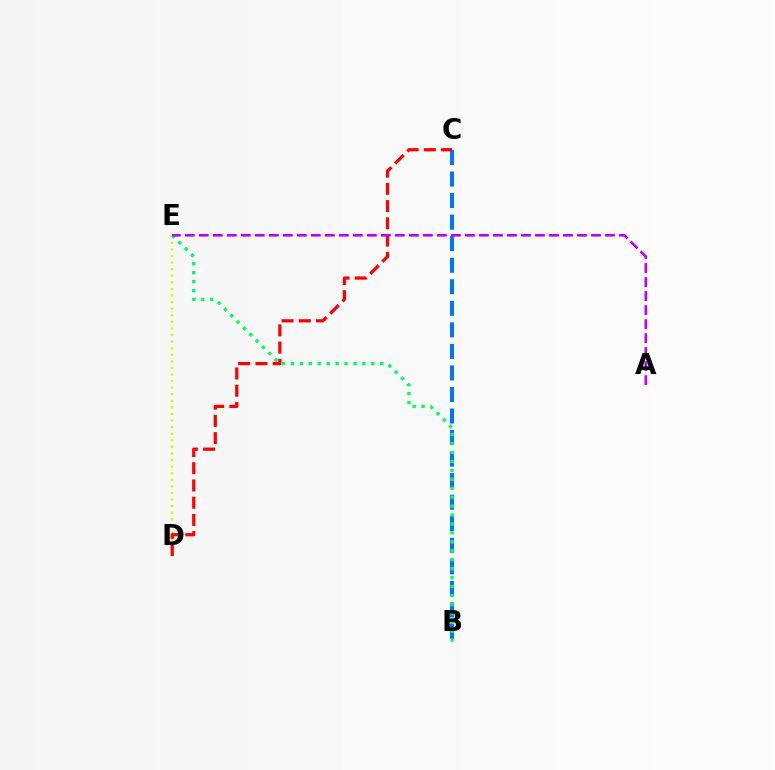{('D', 'E'): [{'color': '#d1ff00', 'line_style': 'dotted', 'thickness': 1.79}], ('B', 'C'): [{'color': '#0074ff', 'line_style': 'dashed', 'thickness': 2.93}], ('C', 'D'): [{'color': '#ff0000', 'line_style': 'dashed', 'thickness': 2.34}], ('B', 'E'): [{'color': '#00ff5c', 'line_style': 'dotted', 'thickness': 2.43}], ('A', 'E'): [{'color': '#b900ff', 'line_style': 'dashed', 'thickness': 1.9}]}